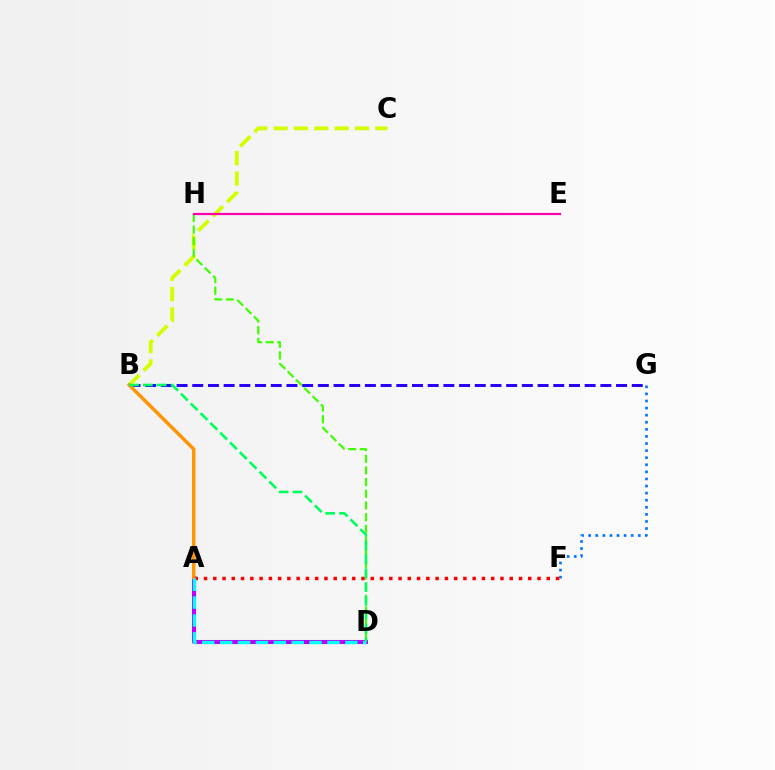{('B', 'G'): [{'color': '#2500ff', 'line_style': 'dashed', 'thickness': 2.13}], ('F', 'G'): [{'color': '#0074ff', 'line_style': 'dotted', 'thickness': 1.93}], ('B', 'C'): [{'color': '#d1ff00', 'line_style': 'dashed', 'thickness': 2.76}], ('A', 'F'): [{'color': '#ff0000', 'line_style': 'dotted', 'thickness': 2.52}], ('A', 'D'): [{'color': '#b900ff', 'line_style': 'solid', 'thickness': 2.91}, {'color': '#00fff6', 'line_style': 'dashed', 'thickness': 2.43}], ('A', 'B'): [{'color': '#ff9400', 'line_style': 'solid', 'thickness': 2.47}], ('D', 'H'): [{'color': '#3dff00', 'line_style': 'dashed', 'thickness': 1.59}], ('B', 'D'): [{'color': '#00ff5c', 'line_style': 'dashed', 'thickness': 1.88}], ('E', 'H'): [{'color': '#ff00ac', 'line_style': 'solid', 'thickness': 1.59}]}